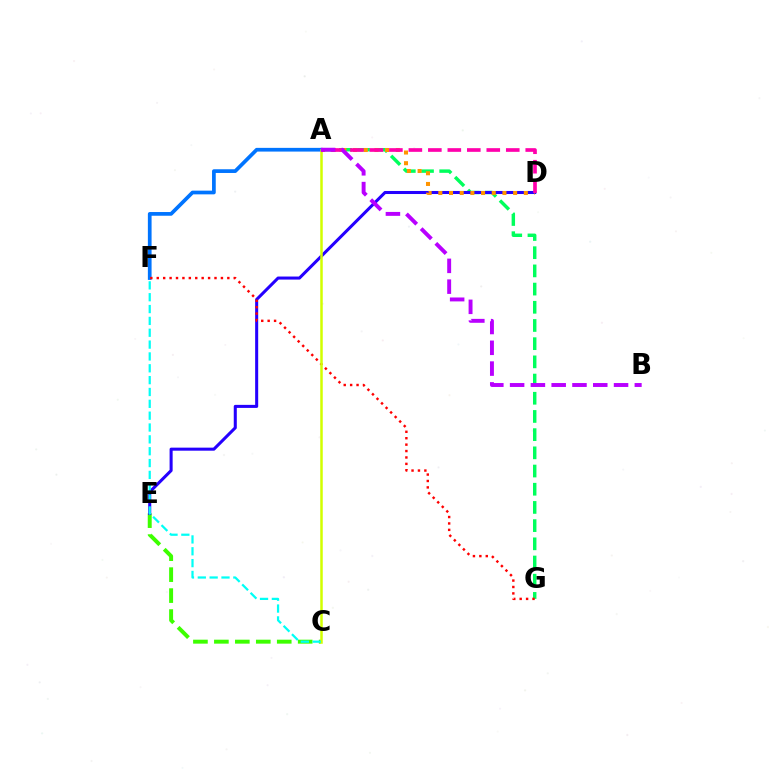{('C', 'E'): [{'color': '#3dff00', 'line_style': 'dashed', 'thickness': 2.85}], ('A', 'G'): [{'color': '#00ff5c', 'line_style': 'dashed', 'thickness': 2.47}], ('D', 'E'): [{'color': '#2500ff', 'line_style': 'solid', 'thickness': 2.19}], ('A', 'F'): [{'color': '#0074ff', 'line_style': 'solid', 'thickness': 2.67}], ('F', 'G'): [{'color': '#ff0000', 'line_style': 'dotted', 'thickness': 1.74}], ('A', 'C'): [{'color': '#d1ff00', 'line_style': 'solid', 'thickness': 1.81}], ('C', 'F'): [{'color': '#00fff6', 'line_style': 'dashed', 'thickness': 1.61}], ('A', 'D'): [{'color': '#ff9400', 'line_style': 'dotted', 'thickness': 2.9}, {'color': '#ff00ac', 'line_style': 'dashed', 'thickness': 2.65}], ('A', 'B'): [{'color': '#b900ff', 'line_style': 'dashed', 'thickness': 2.82}]}